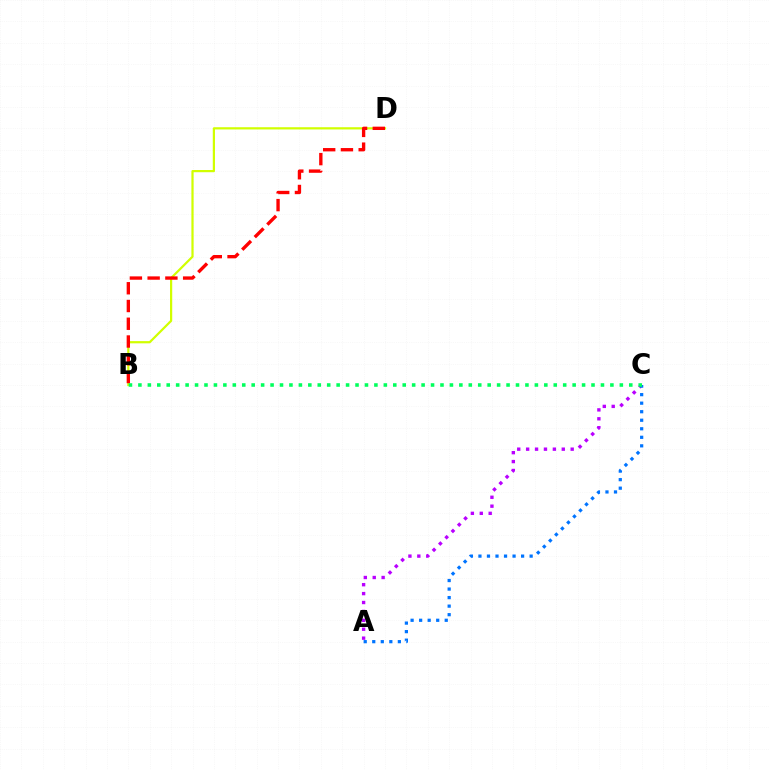{('A', 'C'): [{'color': '#b900ff', 'line_style': 'dotted', 'thickness': 2.42}, {'color': '#0074ff', 'line_style': 'dotted', 'thickness': 2.32}], ('B', 'D'): [{'color': '#d1ff00', 'line_style': 'solid', 'thickness': 1.6}, {'color': '#ff0000', 'line_style': 'dashed', 'thickness': 2.41}], ('B', 'C'): [{'color': '#00ff5c', 'line_style': 'dotted', 'thickness': 2.56}]}